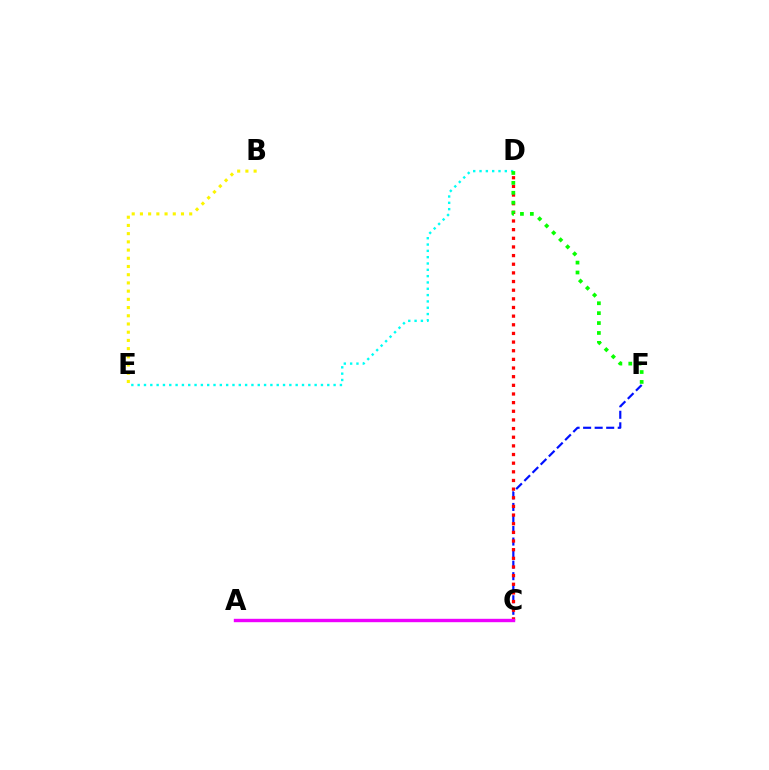{('C', 'F'): [{'color': '#0010ff', 'line_style': 'dashed', 'thickness': 1.57}], ('C', 'D'): [{'color': '#ff0000', 'line_style': 'dotted', 'thickness': 2.35}], ('D', 'E'): [{'color': '#00fff6', 'line_style': 'dotted', 'thickness': 1.72}], ('A', 'C'): [{'color': '#ee00ff', 'line_style': 'solid', 'thickness': 2.44}], ('B', 'E'): [{'color': '#fcf500', 'line_style': 'dotted', 'thickness': 2.23}], ('D', 'F'): [{'color': '#08ff00', 'line_style': 'dotted', 'thickness': 2.69}]}